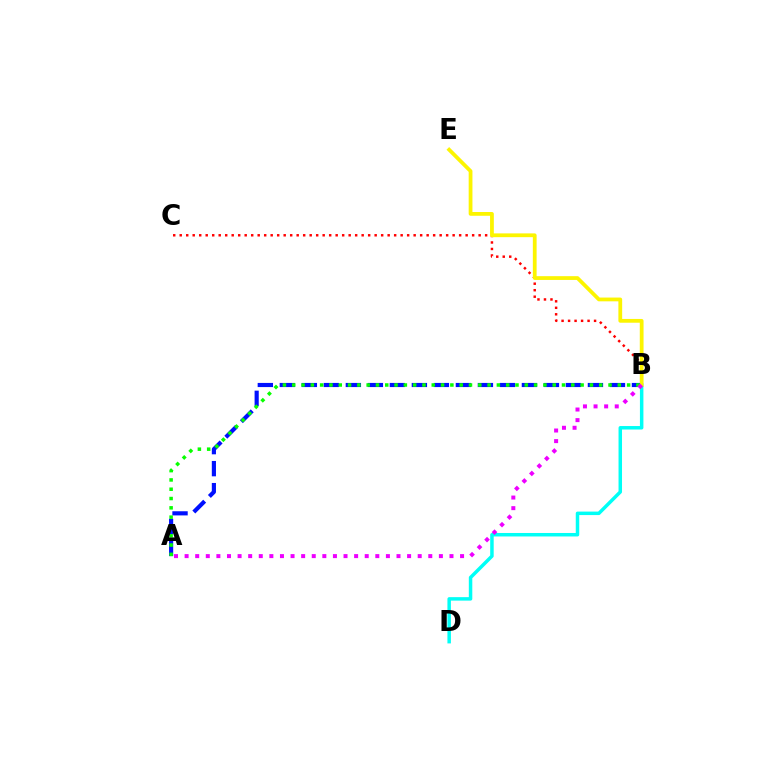{('A', 'B'): [{'color': '#0010ff', 'line_style': 'dashed', 'thickness': 2.99}, {'color': '#08ff00', 'line_style': 'dotted', 'thickness': 2.53}, {'color': '#ee00ff', 'line_style': 'dotted', 'thickness': 2.88}], ('B', 'C'): [{'color': '#ff0000', 'line_style': 'dotted', 'thickness': 1.77}], ('B', 'D'): [{'color': '#00fff6', 'line_style': 'solid', 'thickness': 2.51}], ('B', 'E'): [{'color': '#fcf500', 'line_style': 'solid', 'thickness': 2.71}]}